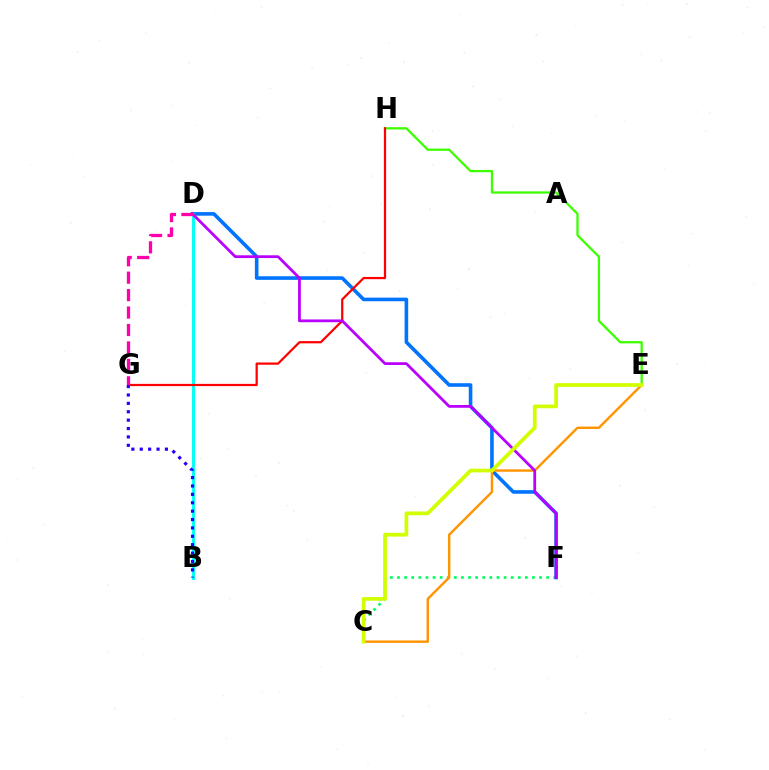{('C', 'F'): [{'color': '#00ff5c', 'line_style': 'dotted', 'thickness': 1.93}], ('D', 'F'): [{'color': '#0074ff', 'line_style': 'solid', 'thickness': 2.59}, {'color': '#b900ff', 'line_style': 'solid', 'thickness': 1.99}], ('B', 'D'): [{'color': '#00fff6', 'line_style': 'solid', 'thickness': 2.1}], ('C', 'E'): [{'color': '#ff9400', 'line_style': 'solid', 'thickness': 1.74}, {'color': '#d1ff00', 'line_style': 'solid', 'thickness': 2.69}], ('E', 'H'): [{'color': '#3dff00', 'line_style': 'solid', 'thickness': 1.64}], ('G', 'H'): [{'color': '#ff0000', 'line_style': 'solid', 'thickness': 1.61}], ('D', 'G'): [{'color': '#ff00ac', 'line_style': 'dashed', 'thickness': 2.37}], ('B', 'G'): [{'color': '#2500ff', 'line_style': 'dotted', 'thickness': 2.28}]}